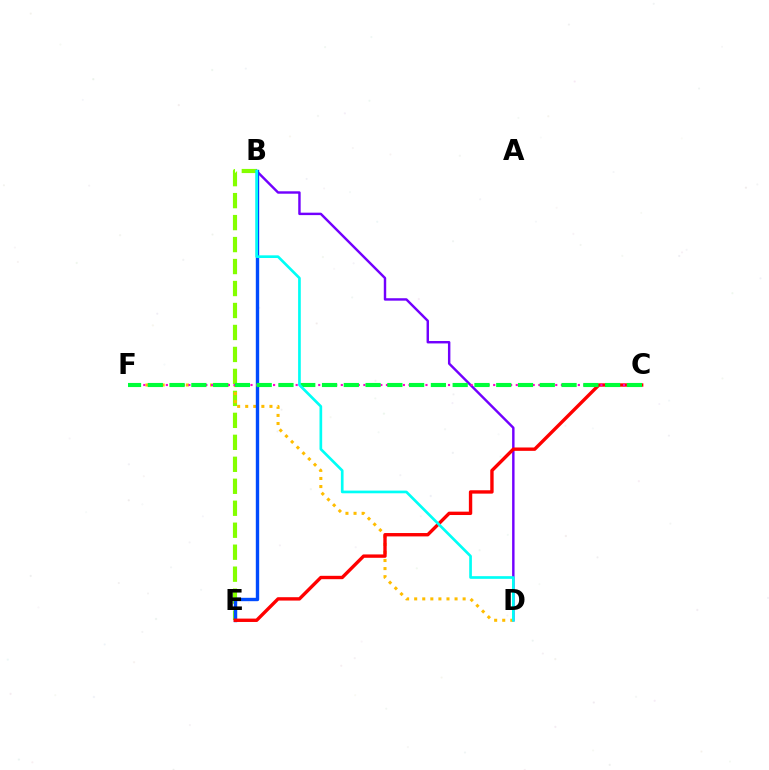{('B', 'D'): [{'color': '#7200ff', 'line_style': 'solid', 'thickness': 1.75}, {'color': '#00fff6', 'line_style': 'solid', 'thickness': 1.93}], ('B', 'E'): [{'color': '#84ff00', 'line_style': 'dashed', 'thickness': 2.99}, {'color': '#004bff', 'line_style': 'solid', 'thickness': 2.43}], ('D', 'F'): [{'color': '#ffbd00', 'line_style': 'dotted', 'thickness': 2.19}], ('C', 'E'): [{'color': '#ff0000', 'line_style': 'solid', 'thickness': 2.43}], ('C', 'F'): [{'color': '#ff00cf', 'line_style': 'dotted', 'thickness': 1.53}, {'color': '#00ff39', 'line_style': 'dashed', 'thickness': 2.96}]}